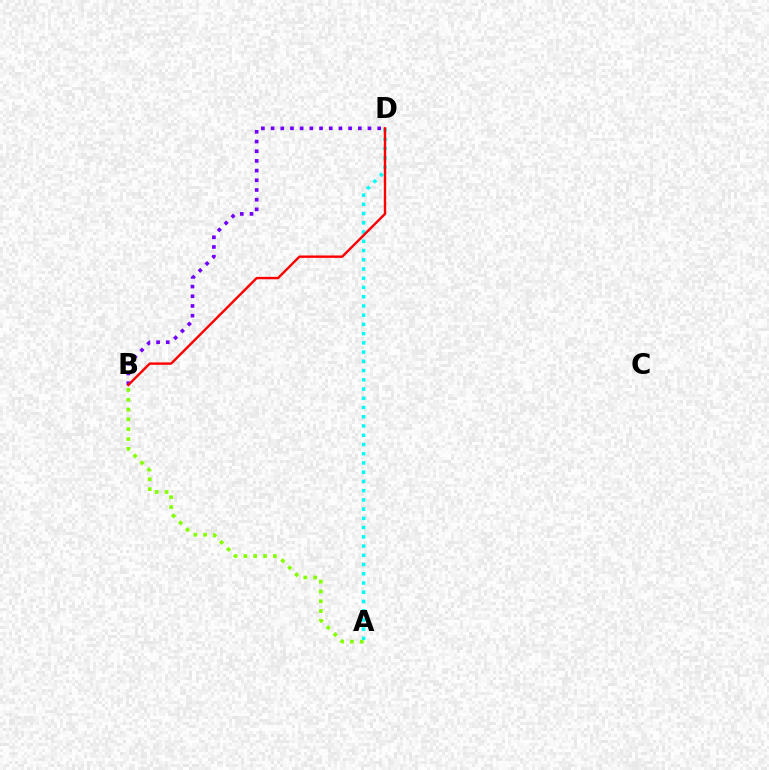{('A', 'D'): [{'color': '#00fff6', 'line_style': 'dotted', 'thickness': 2.51}], ('B', 'D'): [{'color': '#7200ff', 'line_style': 'dotted', 'thickness': 2.63}, {'color': '#ff0000', 'line_style': 'solid', 'thickness': 1.72}], ('A', 'B'): [{'color': '#84ff00', 'line_style': 'dotted', 'thickness': 2.67}]}